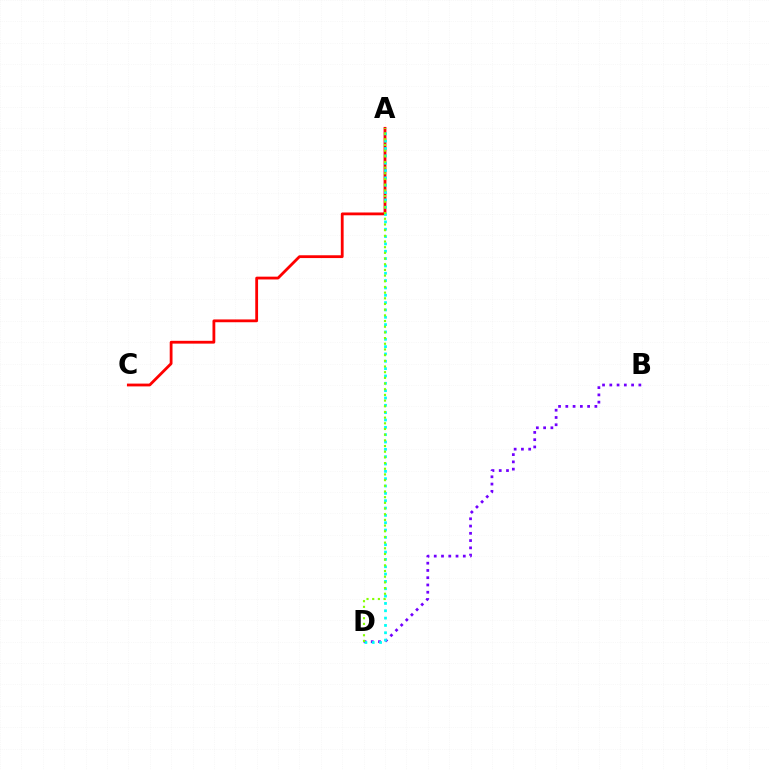{('A', 'C'): [{'color': '#ff0000', 'line_style': 'solid', 'thickness': 2.02}], ('B', 'D'): [{'color': '#7200ff', 'line_style': 'dotted', 'thickness': 1.97}], ('A', 'D'): [{'color': '#00fff6', 'line_style': 'dotted', 'thickness': 1.99}, {'color': '#84ff00', 'line_style': 'dotted', 'thickness': 1.54}]}